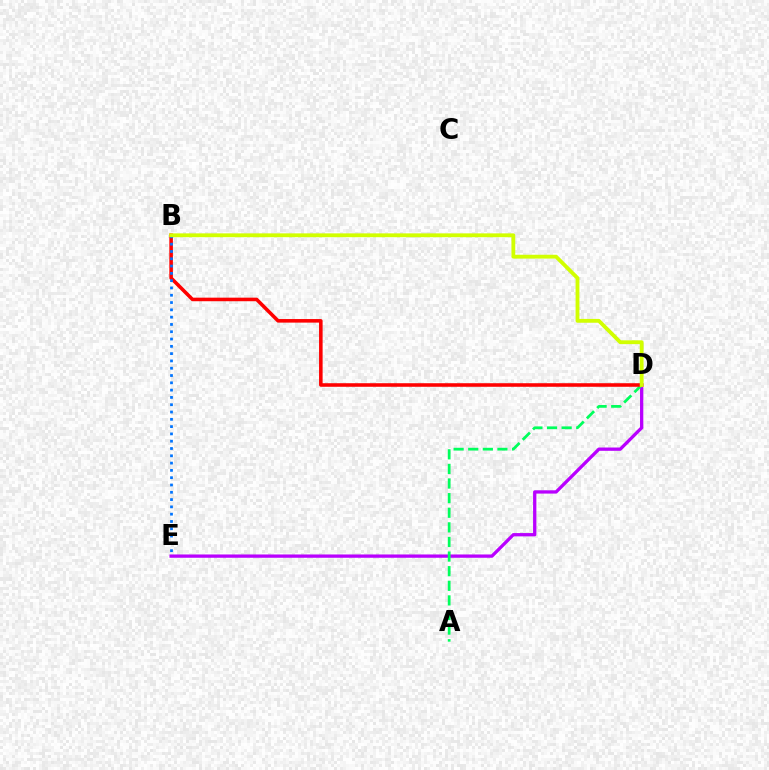{('D', 'E'): [{'color': '#b900ff', 'line_style': 'solid', 'thickness': 2.37}], ('A', 'D'): [{'color': '#00ff5c', 'line_style': 'dashed', 'thickness': 1.98}], ('B', 'D'): [{'color': '#ff0000', 'line_style': 'solid', 'thickness': 2.57}, {'color': '#d1ff00', 'line_style': 'solid', 'thickness': 2.76}], ('B', 'E'): [{'color': '#0074ff', 'line_style': 'dotted', 'thickness': 1.98}]}